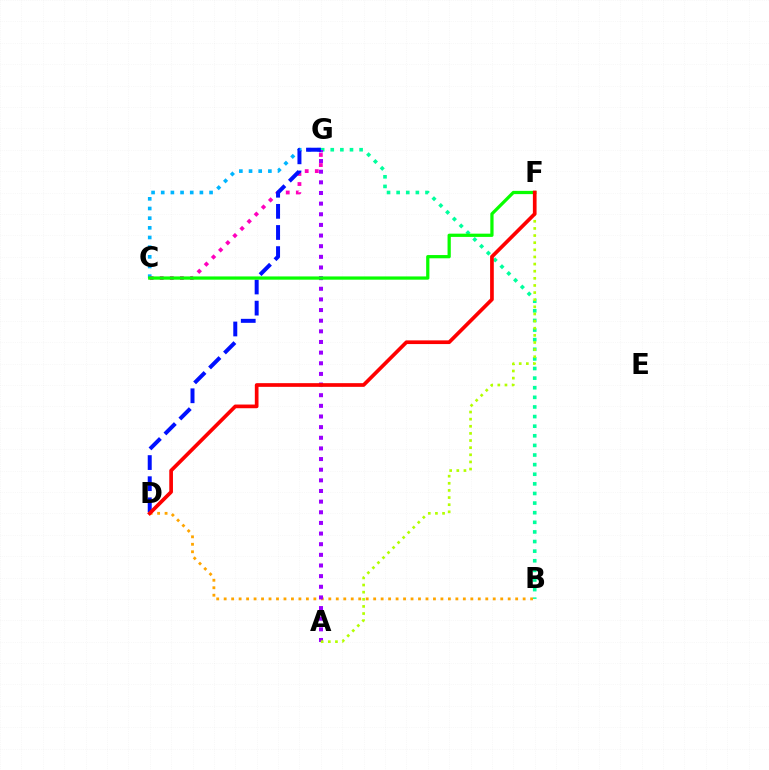{('B', 'D'): [{'color': '#ffa500', 'line_style': 'dotted', 'thickness': 2.03}], ('C', 'G'): [{'color': '#00b5ff', 'line_style': 'dotted', 'thickness': 2.63}, {'color': '#ff00bd', 'line_style': 'dotted', 'thickness': 2.74}], ('B', 'G'): [{'color': '#00ff9d', 'line_style': 'dotted', 'thickness': 2.61}], ('A', 'G'): [{'color': '#9b00ff', 'line_style': 'dotted', 'thickness': 2.89}], ('D', 'G'): [{'color': '#0010ff', 'line_style': 'dashed', 'thickness': 2.87}], ('A', 'F'): [{'color': '#b3ff00', 'line_style': 'dotted', 'thickness': 1.94}], ('C', 'F'): [{'color': '#08ff00', 'line_style': 'solid', 'thickness': 2.34}], ('D', 'F'): [{'color': '#ff0000', 'line_style': 'solid', 'thickness': 2.66}]}